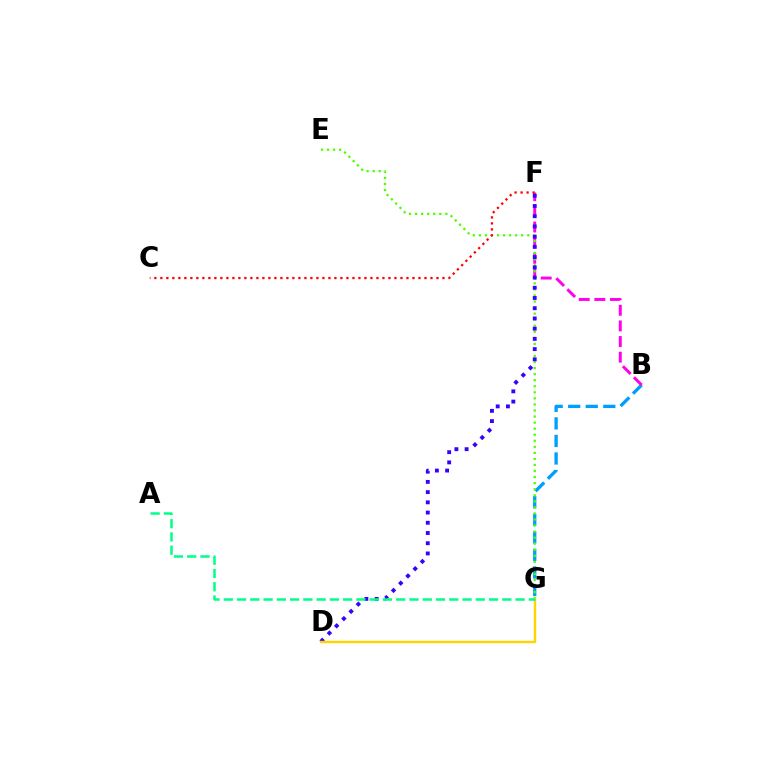{('B', 'G'): [{'color': '#009eff', 'line_style': 'dashed', 'thickness': 2.38}], ('B', 'F'): [{'color': '#ff00ed', 'line_style': 'dashed', 'thickness': 2.12}], ('E', 'G'): [{'color': '#4fff00', 'line_style': 'dotted', 'thickness': 1.65}], ('D', 'F'): [{'color': '#3700ff', 'line_style': 'dotted', 'thickness': 2.78}], ('D', 'G'): [{'color': '#ffd500', 'line_style': 'solid', 'thickness': 1.75}], ('A', 'G'): [{'color': '#00ff86', 'line_style': 'dashed', 'thickness': 1.8}], ('C', 'F'): [{'color': '#ff0000', 'line_style': 'dotted', 'thickness': 1.63}]}